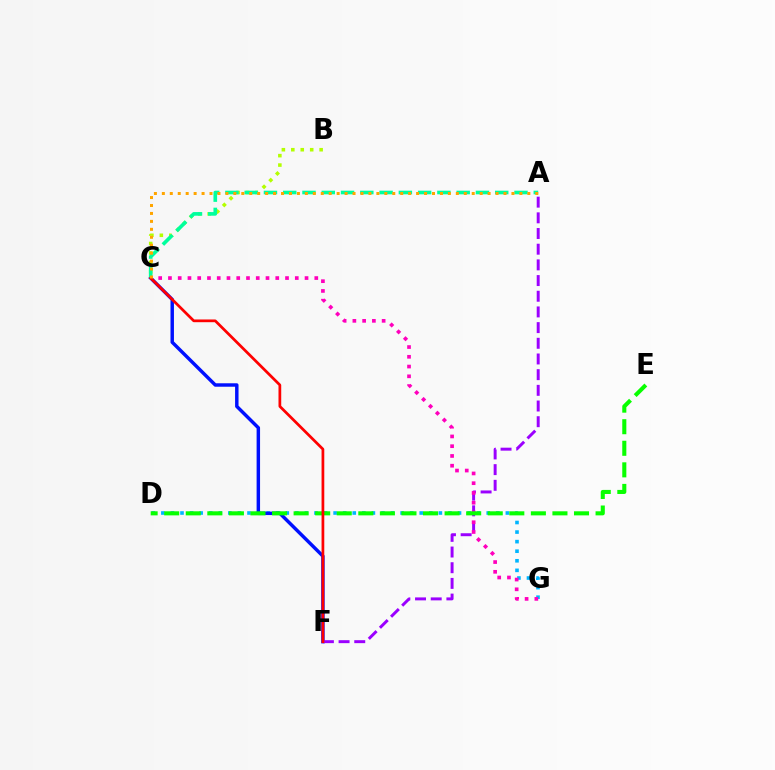{('D', 'G'): [{'color': '#00b5ff', 'line_style': 'dotted', 'thickness': 2.6}], ('B', 'C'): [{'color': '#b3ff00', 'line_style': 'dotted', 'thickness': 2.56}], ('C', 'F'): [{'color': '#0010ff', 'line_style': 'solid', 'thickness': 2.48}, {'color': '#ff0000', 'line_style': 'solid', 'thickness': 1.96}], ('A', 'F'): [{'color': '#9b00ff', 'line_style': 'dashed', 'thickness': 2.13}], ('A', 'C'): [{'color': '#00ff9d', 'line_style': 'dashed', 'thickness': 2.62}, {'color': '#ffa500', 'line_style': 'dotted', 'thickness': 2.16}], ('C', 'G'): [{'color': '#ff00bd', 'line_style': 'dotted', 'thickness': 2.65}], ('D', 'E'): [{'color': '#08ff00', 'line_style': 'dashed', 'thickness': 2.93}]}